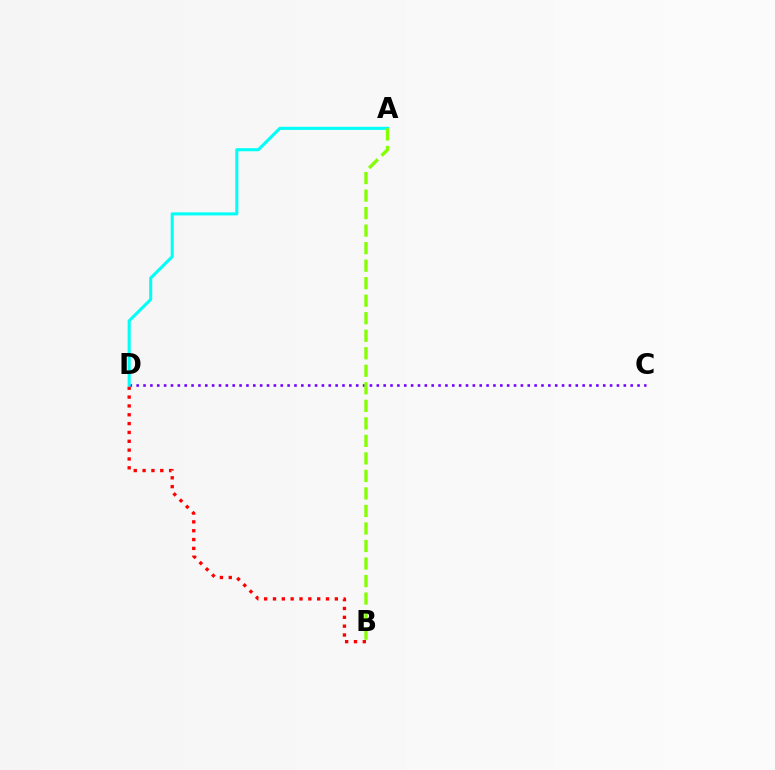{('C', 'D'): [{'color': '#7200ff', 'line_style': 'dotted', 'thickness': 1.86}], ('B', 'D'): [{'color': '#ff0000', 'line_style': 'dotted', 'thickness': 2.4}], ('A', 'D'): [{'color': '#00fff6', 'line_style': 'solid', 'thickness': 2.21}], ('A', 'B'): [{'color': '#84ff00', 'line_style': 'dashed', 'thickness': 2.38}]}